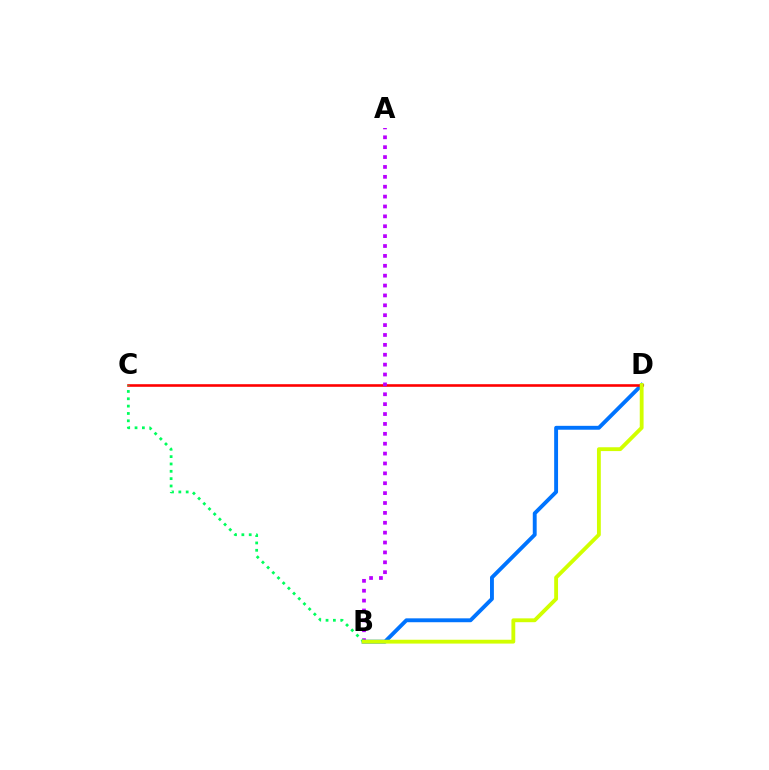{('B', 'D'): [{'color': '#0074ff', 'line_style': 'solid', 'thickness': 2.8}, {'color': '#d1ff00', 'line_style': 'solid', 'thickness': 2.76}], ('C', 'D'): [{'color': '#ff0000', 'line_style': 'solid', 'thickness': 1.88}], ('A', 'B'): [{'color': '#b900ff', 'line_style': 'dotted', 'thickness': 2.69}], ('B', 'C'): [{'color': '#00ff5c', 'line_style': 'dotted', 'thickness': 1.99}]}